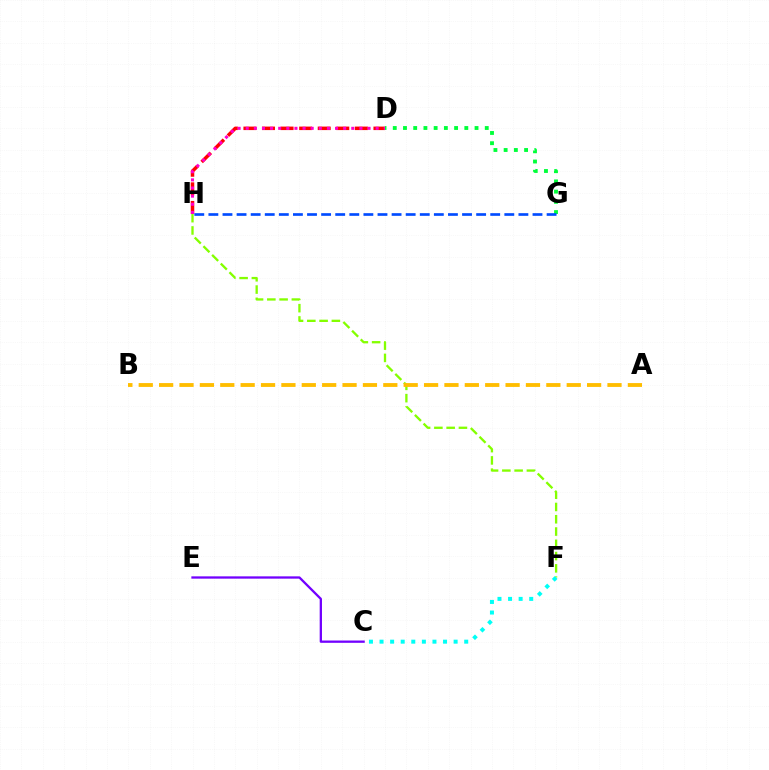{('F', 'H'): [{'color': '#84ff00', 'line_style': 'dashed', 'thickness': 1.67}], ('A', 'B'): [{'color': '#ffbd00', 'line_style': 'dashed', 'thickness': 2.77}], ('C', 'F'): [{'color': '#00fff6', 'line_style': 'dotted', 'thickness': 2.88}], ('D', 'G'): [{'color': '#00ff39', 'line_style': 'dotted', 'thickness': 2.78}], ('C', 'E'): [{'color': '#7200ff', 'line_style': 'solid', 'thickness': 1.65}], ('D', 'H'): [{'color': '#ff0000', 'line_style': 'dashed', 'thickness': 2.52}, {'color': '#ff00cf', 'line_style': 'dotted', 'thickness': 2.21}], ('G', 'H'): [{'color': '#004bff', 'line_style': 'dashed', 'thickness': 1.91}]}